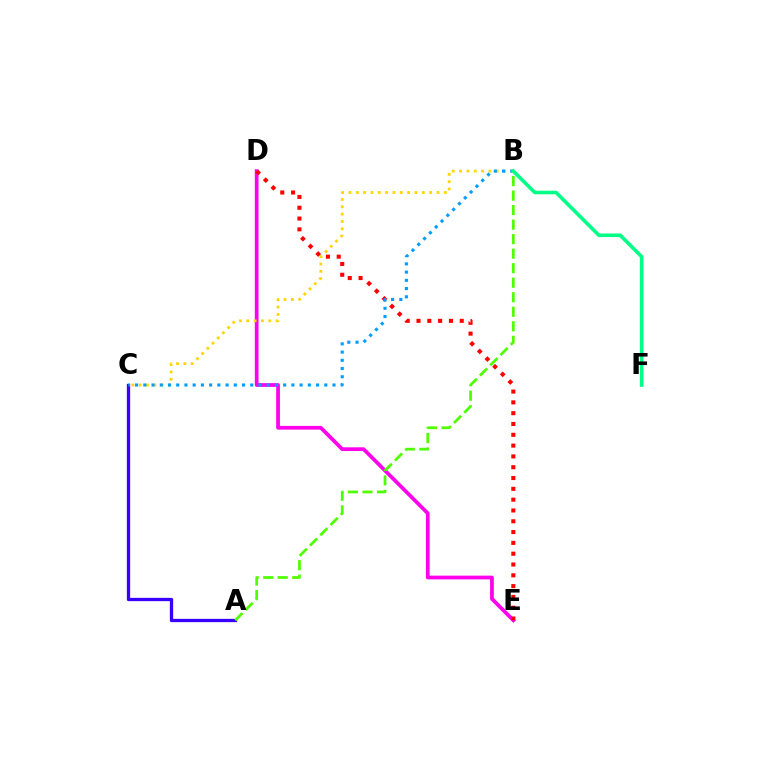{('D', 'E'): [{'color': '#ff00ed', 'line_style': 'solid', 'thickness': 2.69}, {'color': '#ff0000', 'line_style': 'dotted', 'thickness': 2.94}], ('B', 'C'): [{'color': '#ffd500', 'line_style': 'dotted', 'thickness': 1.99}, {'color': '#009eff', 'line_style': 'dotted', 'thickness': 2.23}], ('A', 'C'): [{'color': '#3700ff', 'line_style': 'solid', 'thickness': 2.37}], ('A', 'B'): [{'color': '#4fff00', 'line_style': 'dashed', 'thickness': 1.97}], ('B', 'F'): [{'color': '#00ff86', 'line_style': 'solid', 'thickness': 2.59}]}